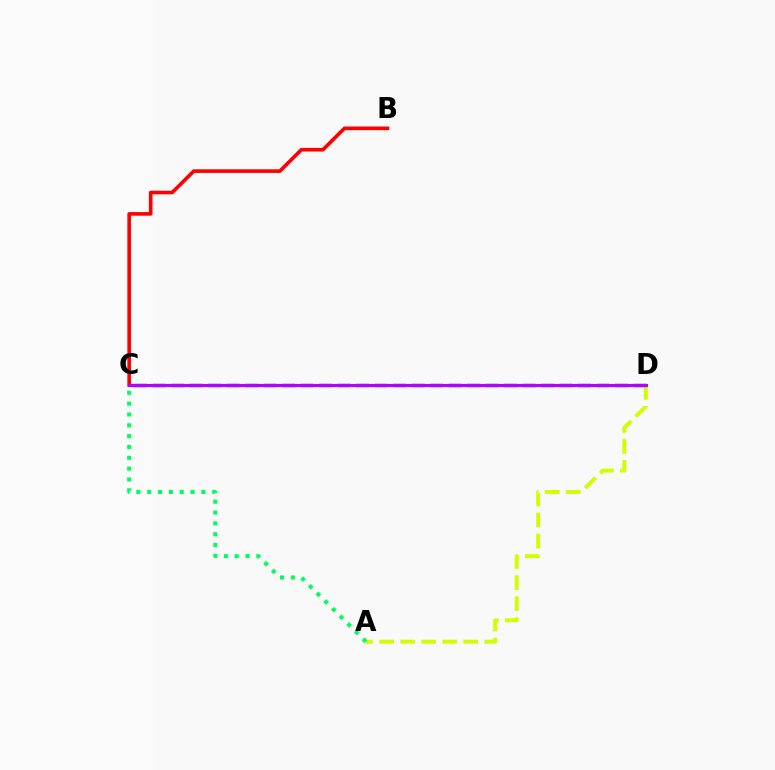{('A', 'D'): [{'color': '#d1ff00', 'line_style': 'dashed', 'thickness': 2.86}], ('C', 'D'): [{'color': '#0074ff', 'line_style': 'dashed', 'thickness': 2.51}, {'color': '#b900ff', 'line_style': 'solid', 'thickness': 2.26}], ('B', 'C'): [{'color': '#ff0000', 'line_style': 'solid', 'thickness': 2.61}], ('A', 'C'): [{'color': '#00ff5c', 'line_style': 'dotted', 'thickness': 2.94}]}